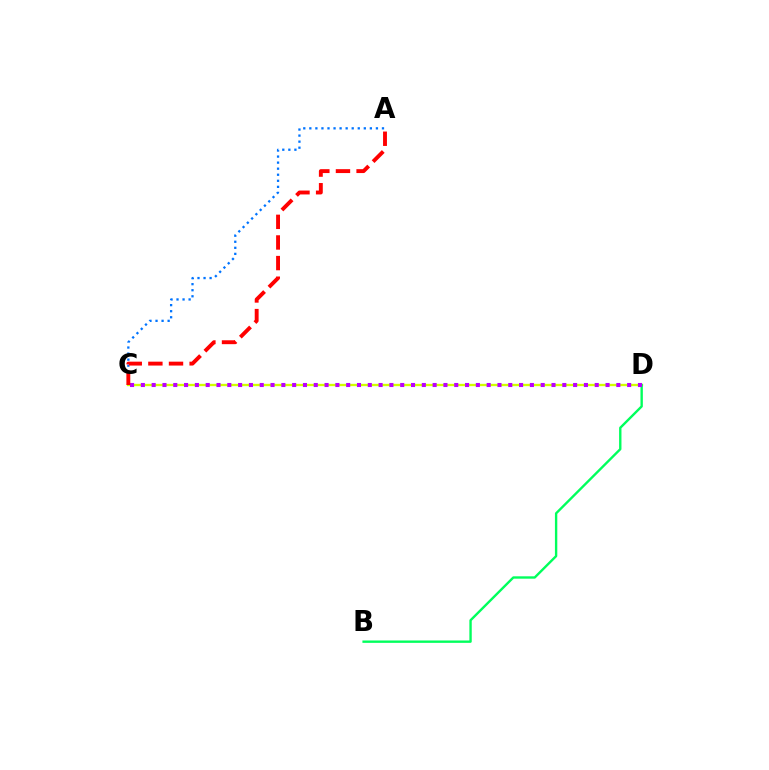{('C', 'D'): [{'color': '#d1ff00', 'line_style': 'solid', 'thickness': 1.67}, {'color': '#b900ff', 'line_style': 'dotted', 'thickness': 2.94}], ('B', 'D'): [{'color': '#00ff5c', 'line_style': 'solid', 'thickness': 1.71}], ('A', 'C'): [{'color': '#0074ff', 'line_style': 'dotted', 'thickness': 1.64}, {'color': '#ff0000', 'line_style': 'dashed', 'thickness': 2.8}]}